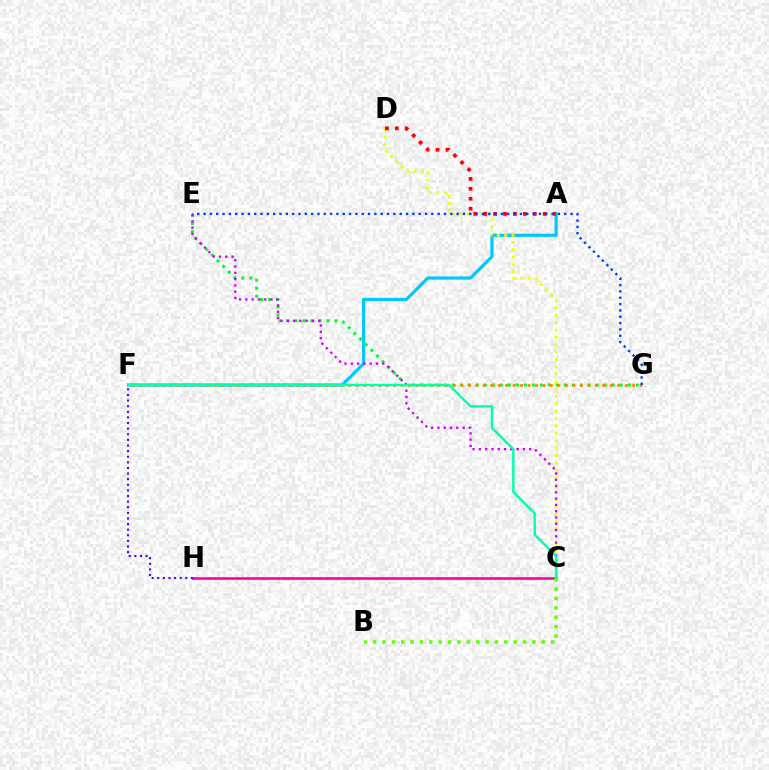{('A', 'F'): [{'color': '#00c7ff', 'line_style': 'solid', 'thickness': 2.28}], ('C', 'H'): [{'color': '#ff00a0', 'line_style': 'solid', 'thickness': 1.88}], ('C', 'D'): [{'color': '#eeff00', 'line_style': 'dotted', 'thickness': 2.0}], ('F', 'H'): [{'color': '#4f00ff', 'line_style': 'dotted', 'thickness': 1.53}], ('E', 'G'): [{'color': '#00ff27', 'line_style': 'dotted', 'thickness': 2.17}, {'color': '#003fff', 'line_style': 'dotted', 'thickness': 1.72}], ('A', 'D'): [{'color': '#ff0000', 'line_style': 'dotted', 'thickness': 2.7}], ('C', 'E'): [{'color': '#d600ff', 'line_style': 'dotted', 'thickness': 1.71}], ('F', 'G'): [{'color': '#ff8800', 'line_style': 'dotted', 'thickness': 2.03}], ('B', 'C'): [{'color': '#66ff00', 'line_style': 'dotted', 'thickness': 2.55}], ('C', 'F'): [{'color': '#00ffaf', 'line_style': 'solid', 'thickness': 1.76}]}